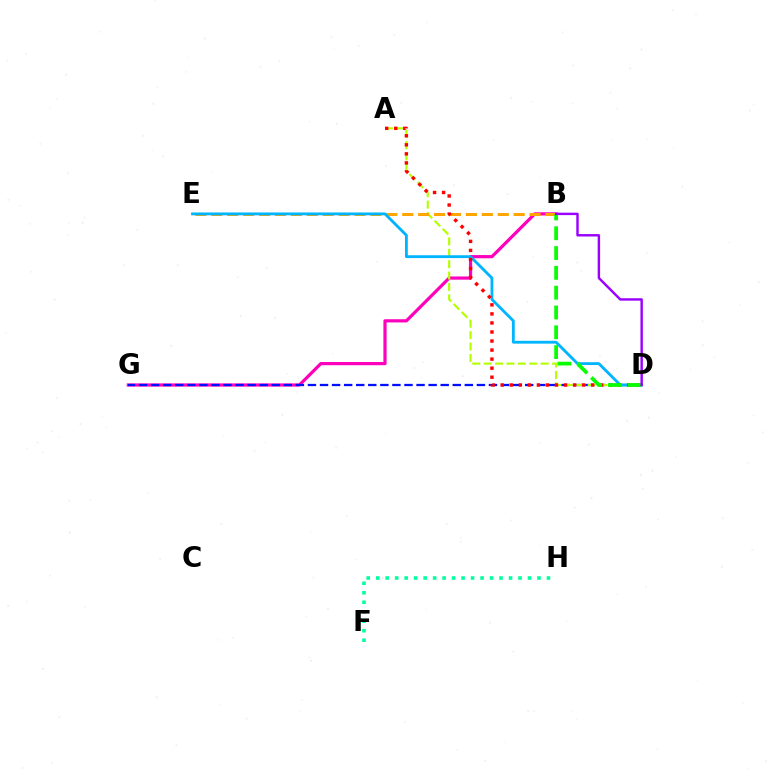{('B', 'G'): [{'color': '#ff00bd', 'line_style': 'solid', 'thickness': 2.31}], ('D', 'G'): [{'color': '#0010ff', 'line_style': 'dashed', 'thickness': 1.64}], ('A', 'D'): [{'color': '#b3ff00', 'line_style': 'dashed', 'thickness': 1.55}, {'color': '#ff0000', 'line_style': 'dotted', 'thickness': 2.46}], ('B', 'E'): [{'color': '#ffa500', 'line_style': 'dashed', 'thickness': 2.16}], ('D', 'E'): [{'color': '#00b5ff', 'line_style': 'solid', 'thickness': 2.04}], ('F', 'H'): [{'color': '#00ff9d', 'line_style': 'dotted', 'thickness': 2.58}], ('B', 'D'): [{'color': '#08ff00', 'line_style': 'dashed', 'thickness': 2.69}, {'color': '#9b00ff', 'line_style': 'solid', 'thickness': 1.75}]}